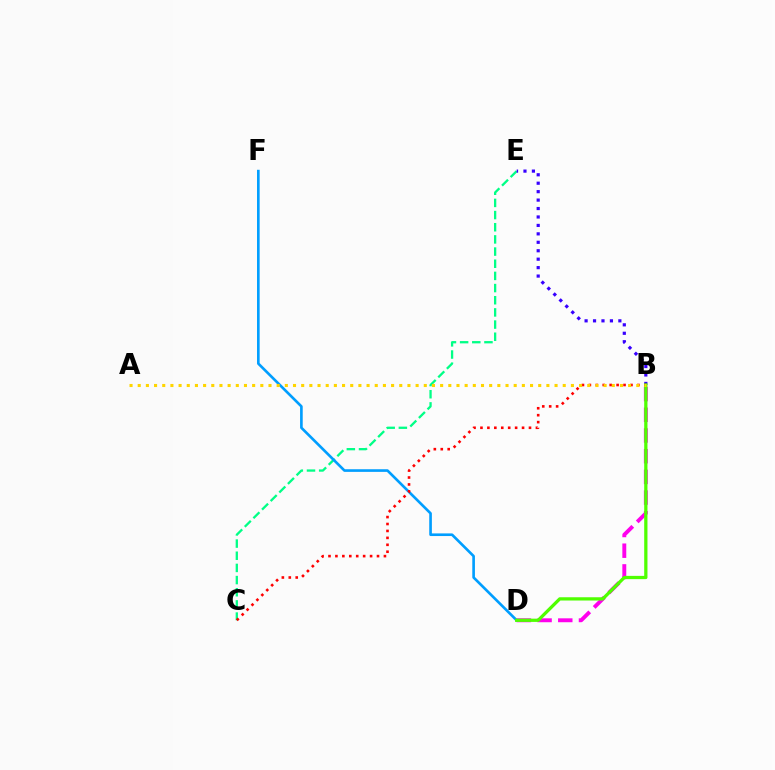{('B', 'D'): [{'color': '#ff00ed', 'line_style': 'dashed', 'thickness': 2.81}, {'color': '#4fff00', 'line_style': 'solid', 'thickness': 2.35}], ('C', 'E'): [{'color': '#00ff86', 'line_style': 'dashed', 'thickness': 1.65}], ('D', 'F'): [{'color': '#009eff', 'line_style': 'solid', 'thickness': 1.9}], ('B', 'E'): [{'color': '#3700ff', 'line_style': 'dotted', 'thickness': 2.29}], ('B', 'C'): [{'color': '#ff0000', 'line_style': 'dotted', 'thickness': 1.88}], ('A', 'B'): [{'color': '#ffd500', 'line_style': 'dotted', 'thickness': 2.22}]}